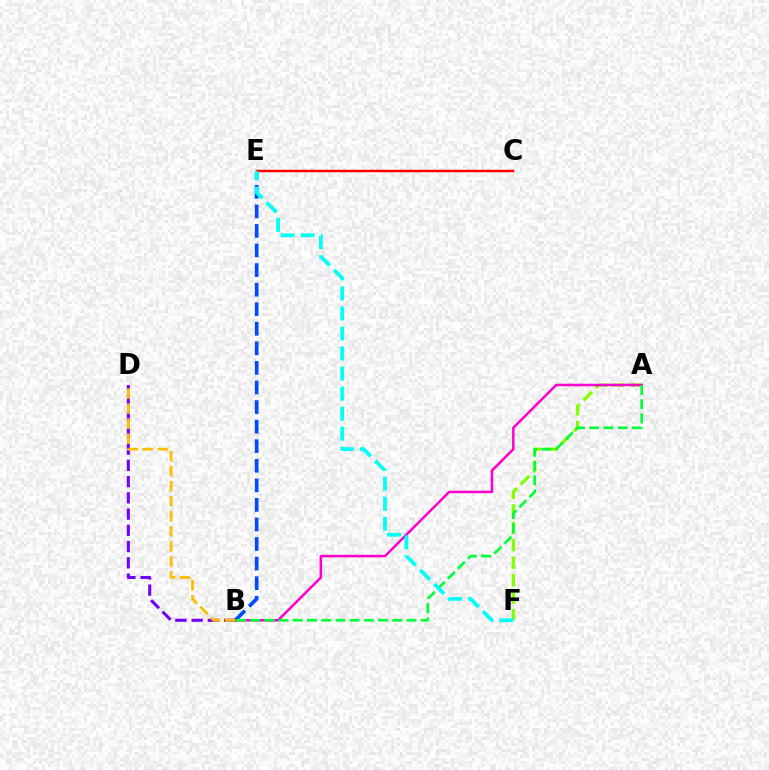{('B', 'E'): [{'color': '#004bff', 'line_style': 'dashed', 'thickness': 2.66}], ('A', 'F'): [{'color': '#84ff00', 'line_style': 'dashed', 'thickness': 2.38}], ('A', 'B'): [{'color': '#ff00cf', 'line_style': 'solid', 'thickness': 1.81}, {'color': '#00ff39', 'line_style': 'dashed', 'thickness': 1.93}], ('C', 'E'): [{'color': '#ff0000', 'line_style': 'solid', 'thickness': 1.78}], ('B', 'D'): [{'color': '#7200ff', 'line_style': 'dashed', 'thickness': 2.21}, {'color': '#ffbd00', 'line_style': 'dashed', 'thickness': 2.04}], ('E', 'F'): [{'color': '#00fff6', 'line_style': 'dashed', 'thickness': 2.72}]}